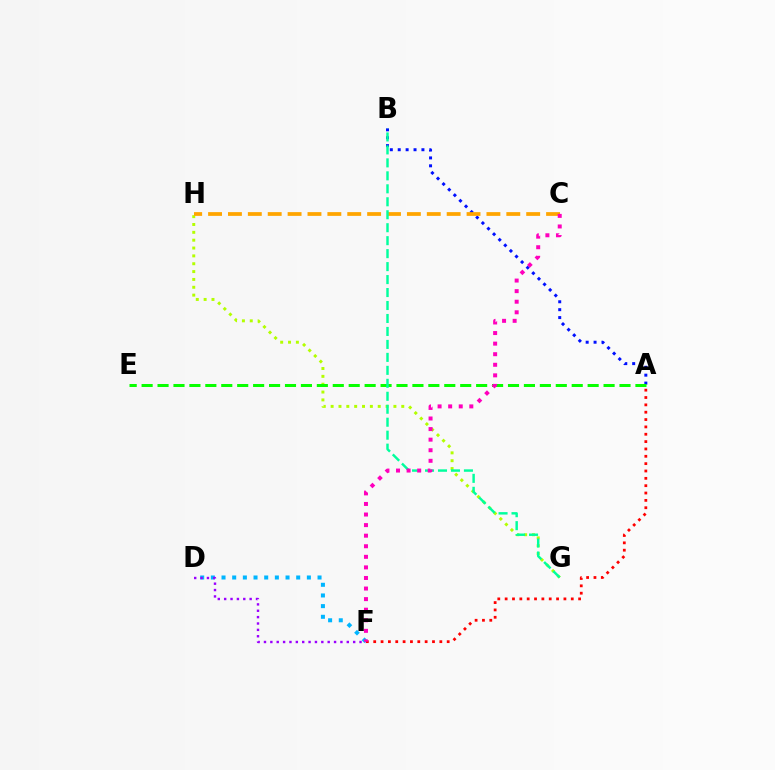{('A', 'B'): [{'color': '#0010ff', 'line_style': 'dotted', 'thickness': 2.15}], ('D', 'F'): [{'color': '#00b5ff', 'line_style': 'dotted', 'thickness': 2.9}, {'color': '#9b00ff', 'line_style': 'dotted', 'thickness': 1.73}], ('G', 'H'): [{'color': '#b3ff00', 'line_style': 'dotted', 'thickness': 2.13}], ('A', 'E'): [{'color': '#08ff00', 'line_style': 'dashed', 'thickness': 2.16}], ('C', 'H'): [{'color': '#ffa500', 'line_style': 'dashed', 'thickness': 2.7}], ('B', 'G'): [{'color': '#00ff9d', 'line_style': 'dashed', 'thickness': 1.76}], ('A', 'F'): [{'color': '#ff0000', 'line_style': 'dotted', 'thickness': 2.0}], ('C', 'F'): [{'color': '#ff00bd', 'line_style': 'dotted', 'thickness': 2.87}]}